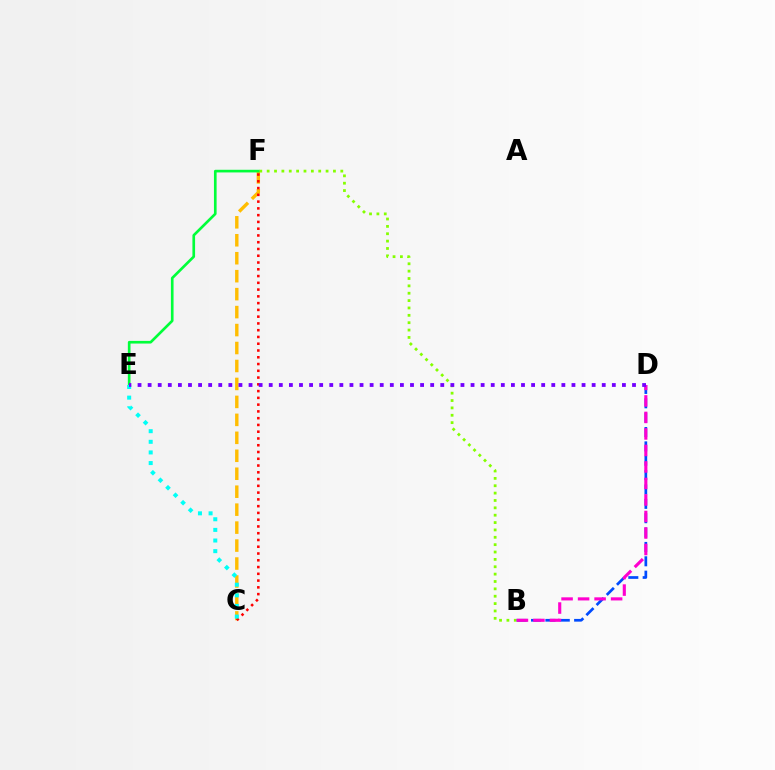{('B', 'F'): [{'color': '#84ff00', 'line_style': 'dotted', 'thickness': 2.0}], ('C', 'F'): [{'color': '#ffbd00', 'line_style': 'dashed', 'thickness': 2.44}, {'color': '#ff0000', 'line_style': 'dotted', 'thickness': 1.84}], ('B', 'D'): [{'color': '#004bff', 'line_style': 'dashed', 'thickness': 1.95}, {'color': '#ff00cf', 'line_style': 'dashed', 'thickness': 2.24}], ('E', 'F'): [{'color': '#00ff39', 'line_style': 'solid', 'thickness': 1.91}], ('C', 'E'): [{'color': '#00fff6', 'line_style': 'dotted', 'thickness': 2.89}], ('D', 'E'): [{'color': '#7200ff', 'line_style': 'dotted', 'thickness': 2.74}]}